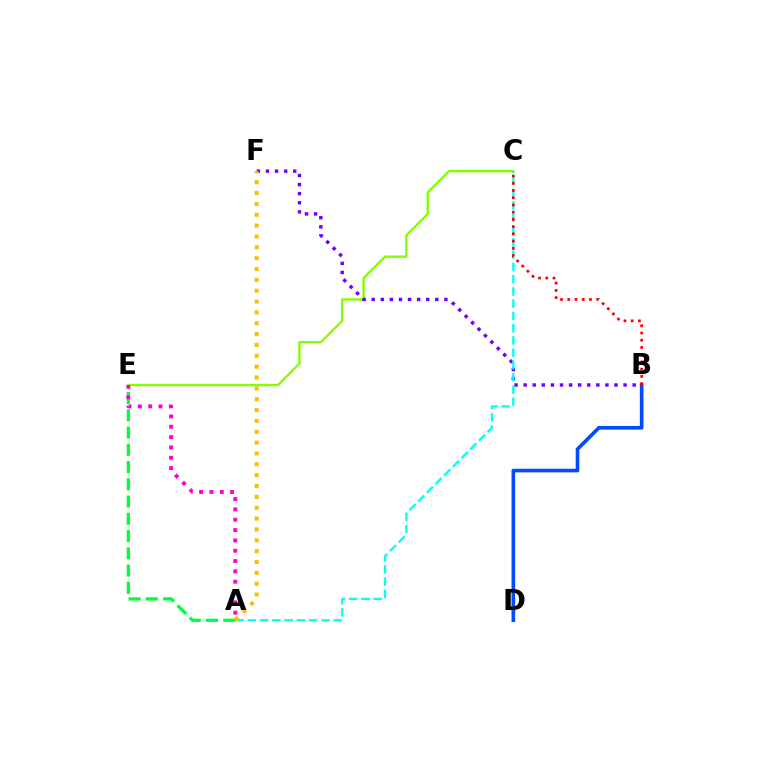{('B', 'D'): [{'color': '#004bff', 'line_style': 'solid', 'thickness': 2.61}], ('C', 'E'): [{'color': '#84ff00', 'line_style': 'solid', 'thickness': 1.72}], ('B', 'F'): [{'color': '#7200ff', 'line_style': 'dotted', 'thickness': 2.47}], ('A', 'E'): [{'color': '#00ff39', 'line_style': 'dashed', 'thickness': 2.34}, {'color': '#ff00cf', 'line_style': 'dotted', 'thickness': 2.81}], ('A', 'C'): [{'color': '#00fff6', 'line_style': 'dashed', 'thickness': 1.67}], ('B', 'C'): [{'color': '#ff0000', 'line_style': 'dotted', 'thickness': 1.96}], ('A', 'F'): [{'color': '#ffbd00', 'line_style': 'dotted', 'thickness': 2.95}]}